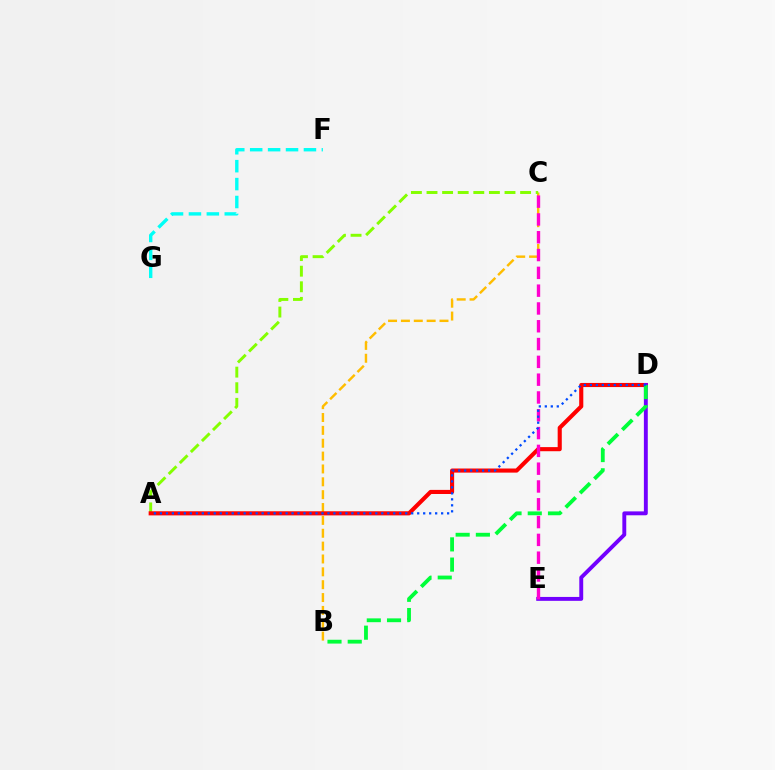{('F', 'G'): [{'color': '#00fff6', 'line_style': 'dashed', 'thickness': 2.43}], ('B', 'C'): [{'color': '#ffbd00', 'line_style': 'dashed', 'thickness': 1.75}], ('A', 'C'): [{'color': '#84ff00', 'line_style': 'dashed', 'thickness': 2.12}], ('A', 'D'): [{'color': '#ff0000', 'line_style': 'solid', 'thickness': 2.96}, {'color': '#004bff', 'line_style': 'dotted', 'thickness': 1.63}], ('D', 'E'): [{'color': '#7200ff', 'line_style': 'solid', 'thickness': 2.81}], ('B', 'D'): [{'color': '#00ff39', 'line_style': 'dashed', 'thickness': 2.75}], ('C', 'E'): [{'color': '#ff00cf', 'line_style': 'dashed', 'thickness': 2.42}]}